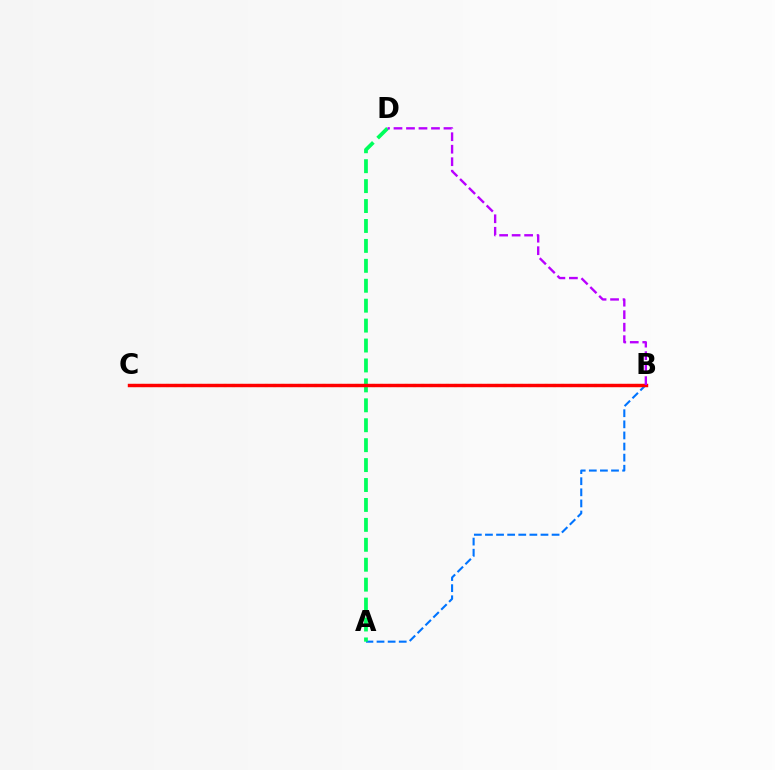{('A', 'B'): [{'color': '#0074ff', 'line_style': 'dashed', 'thickness': 1.51}], ('A', 'D'): [{'color': '#00ff5c', 'line_style': 'dashed', 'thickness': 2.71}], ('B', 'C'): [{'color': '#d1ff00', 'line_style': 'dotted', 'thickness': 2.24}, {'color': '#ff0000', 'line_style': 'solid', 'thickness': 2.47}], ('B', 'D'): [{'color': '#b900ff', 'line_style': 'dashed', 'thickness': 1.7}]}